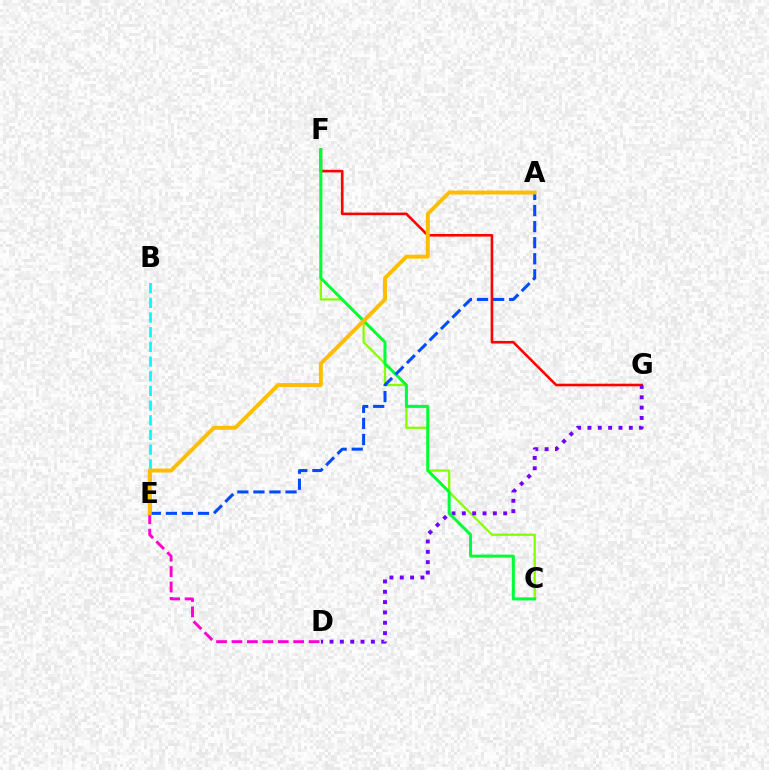{('C', 'F'): [{'color': '#84ff00', 'line_style': 'solid', 'thickness': 1.61}, {'color': '#00ff39', 'line_style': 'solid', 'thickness': 2.18}], ('D', 'E'): [{'color': '#ff00cf', 'line_style': 'dashed', 'thickness': 2.1}], ('F', 'G'): [{'color': '#ff0000', 'line_style': 'solid', 'thickness': 1.87}], ('B', 'E'): [{'color': '#00fff6', 'line_style': 'dashed', 'thickness': 1.99}], ('D', 'G'): [{'color': '#7200ff', 'line_style': 'dotted', 'thickness': 2.81}], ('A', 'E'): [{'color': '#004bff', 'line_style': 'dashed', 'thickness': 2.18}, {'color': '#ffbd00', 'line_style': 'solid', 'thickness': 2.82}]}